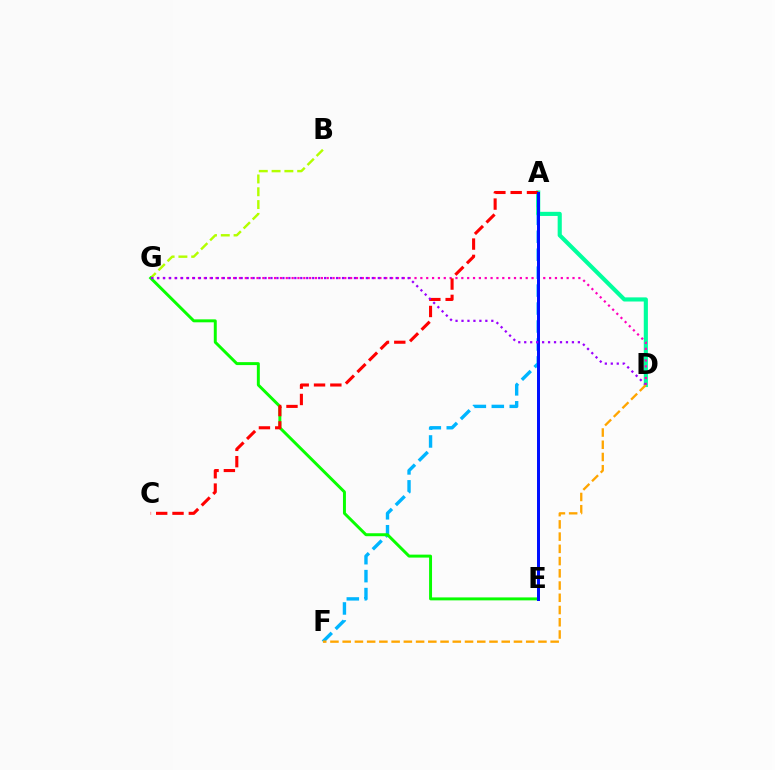{('B', 'G'): [{'color': '#b3ff00', 'line_style': 'dashed', 'thickness': 1.74}], ('A', 'F'): [{'color': '#00b5ff', 'line_style': 'dashed', 'thickness': 2.44}], ('A', 'D'): [{'color': '#00ff9d', 'line_style': 'solid', 'thickness': 2.97}], ('E', 'G'): [{'color': '#08ff00', 'line_style': 'solid', 'thickness': 2.13}], ('D', 'G'): [{'color': '#ff00bd', 'line_style': 'dotted', 'thickness': 1.59}, {'color': '#9b00ff', 'line_style': 'dotted', 'thickness': 1.62}], ('A', 'C'): [{'color': '#ff0000', 'line_style': 'dashed', 'thickness': 2.22}], ('A', 'E'): [{'color': '#0010ff', 'line_style': 'solid', 'thickness': 2.16}], ('D', 'F'): [{'color': '#ffa500', 'line_style': 'dashed', 'thickness': 1.66}]}